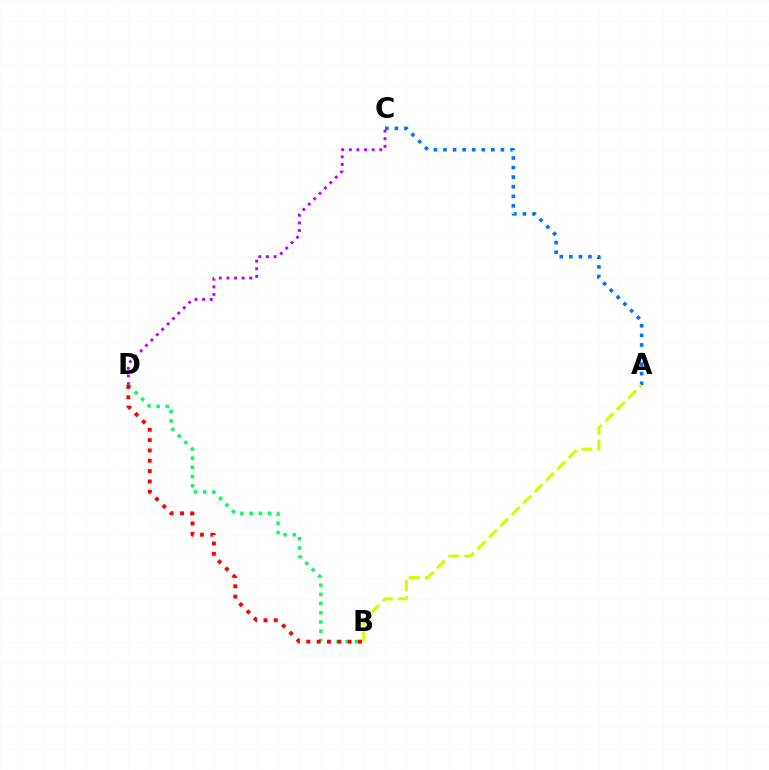{('C', 'D'): [{'color': '#b900ff', 'line_style': 'dotted', 'thickness': 2.07}], ('B', 'D'): [{'color': '#00ff5c', 'line_style': 'dotted', 'thickness': 2.5}, {'color': '#ff0000', 'line_style': 'dotted', 'thickness': 2.81}], ('A', 'C'): [{'color': '#0074ff', 'line_style': 'dotted', 'thickness': 2.6}], ('A', 'B'): [{'color': '#d1ff00', 'line_style': 'dashed', 'thickness': 2.19}]}